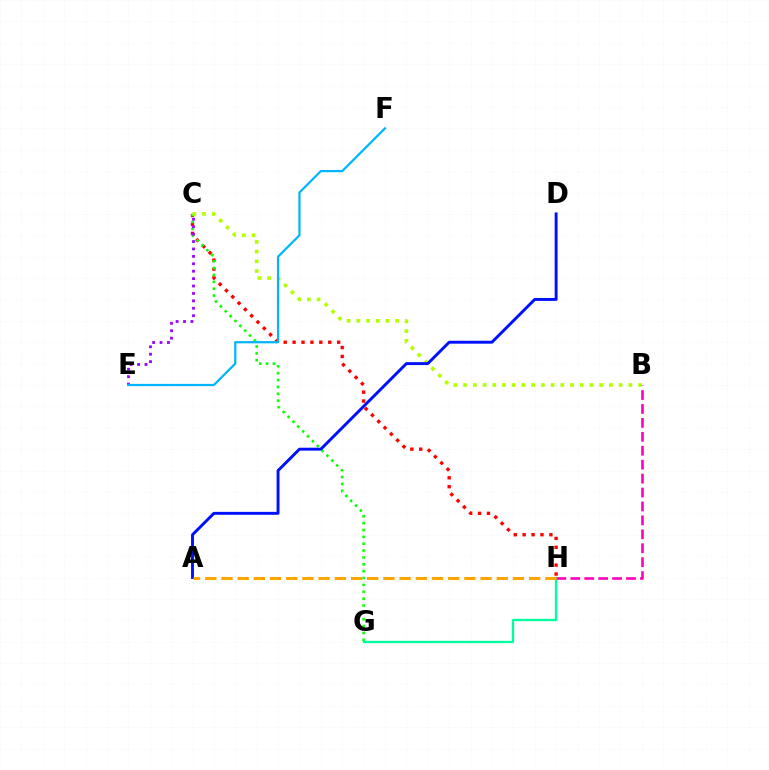{('C', 'H'): [{'color': '#ff0000', 'line_style': 'dotted', 'thickness': 2.42}], ('C', 'G'): [{'color': '#08ff00', 'line_style': 'dotted', 'thickness': 1.87}], ('B', 'C'): [{'color': '#b3ff00', 'line_style': 'dotted', 'thickness': 2.64}], ('A', 'D'): [{'color': '#0010ff', 'line_style': 'solid', 'thickness': 2.1}], ('C', 'E'): [{'color': '#9b00ff', 'line_style': 'dotted', 'thickness': 2.01}], ('G', 'H'): [{'color': '#00ff9d', 'line_style': 'solid', 'thickness': 1.67}], ('B', 'H'): [{'color': '#ff00bd', 'line_style': 'dashed', 'thickness': 1.89}], ('A', 'H'): [{'color': '#ffa500', 'line_style': 'dashed', 'thickness': 2.2}], ('E', 'F'): [{'color': '#00b5ff', 'line_style': 'solid', 'thickness': 1.6}]}